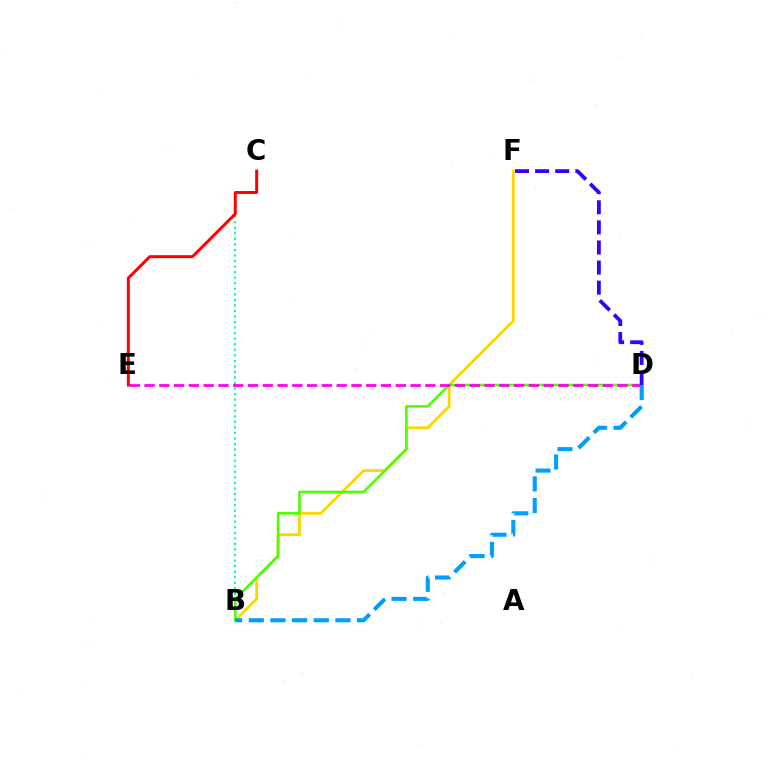{('B', 'F'): [{'color': '#ffd500', 'line_style': 'solid', 'thickness': 2.04}], ('B', 'C'): [{'color': '#00ff86', 'line_style': 'dotted', 'thickness': 1.51}], ('B', 'D'): [{'color': '#4fff00', 'line_style': 'solid', 'thickness': 1.88}, {'color': '#009eff', 'line_style': 'dashed', 'thickness': 2.94}], ('D', 'E'): [{'color': '#ff00ed', 'line_style': 'dashed', 'thickness': 2.01}], ('C', 'E'): [{'color': '#ff0000', 'line_style': 'solid', 'thickness': 2.14}], ('D', 'F'): [{'color': '#3700ff', 'line_style': 'dashed', 'thickness': 2.73}]}